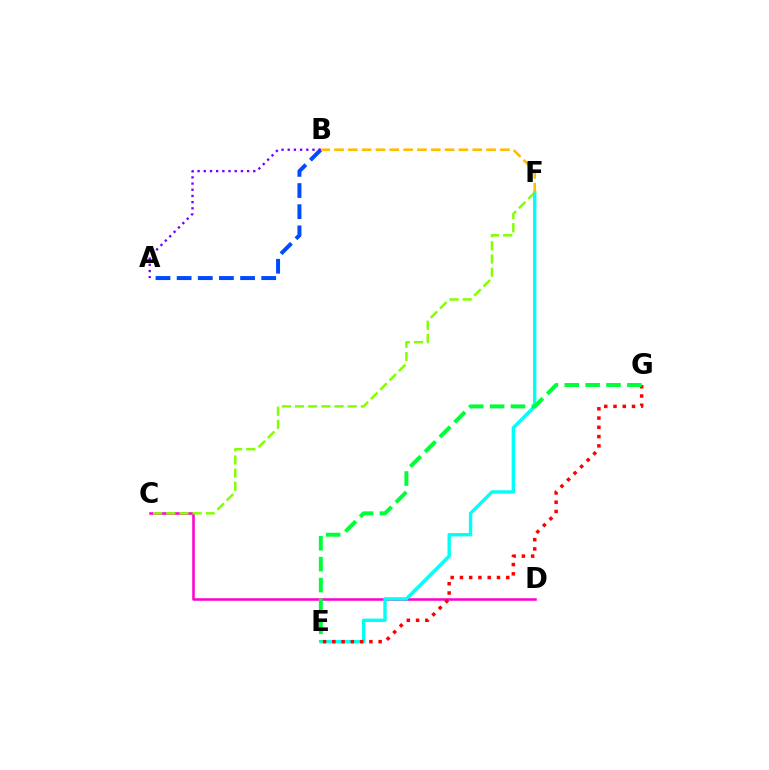{('C', 'D'): [{'color': '#ff00cf', 'line_style': 'solid', 'thickness': 1.83}], ('C', 'F'): [{'color': '#84ff00', 'line_style': 'dashed', 'thickness': 1.79}], ('E', 'F'): [{'color': '#00fff6', 'line_style': 'solid', 'thickness': 2.44}], ('A', 'B'): [{'color': '#004bff', 'line_style': 'dashed', 'thickness': 2.87}, {'color': '#7200ff', 'line_style': 'dotted', 'thickness': 1.68}], ('E', 'G'): [{'color': '#ff0000', 'line_style': 'dotted', 'thickness': 2.52}, {'color': '#00ff39', 'line_style': 'dashed', 'thickness': 2.84}], ('B', 'F'): [{'color': '#ffbd00', 'line_style': 'dashed', 'thickness': 1.88}]}